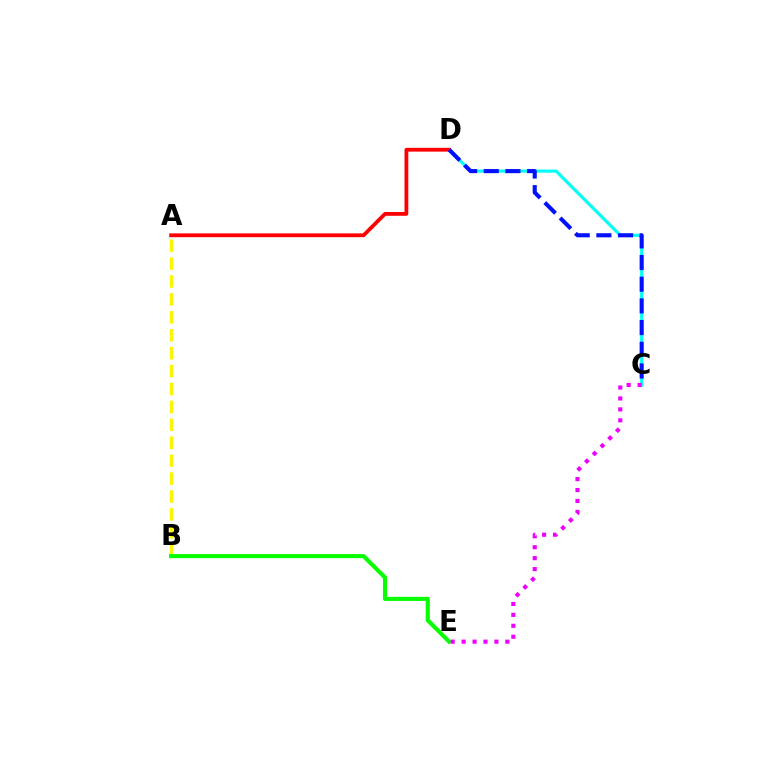{('A', 'B'): [{'color': '#fcf500', 'line_style': 'dashed', 'thickness': 2.43}], ('C', 'D'): [{'color': '#00fff6', 'line_style': 'solid', 'thickness': 2.23}, {'color': '#0010ff', 'line_style': 'dashed', 'thickness': 2.95}], ('A', 'D'): [{'color': '#ff0000', 'line_style': 'solid', 'thickness': 2.73}], ('B', 'E'): [{'color': '#08ff00', 'line_style': 'solid', 'thickness': 2.96}], ('C', 'E'): [{'color': '#ee00ff', 'line_style': 'dotted', 'thickness': 2.97}]}